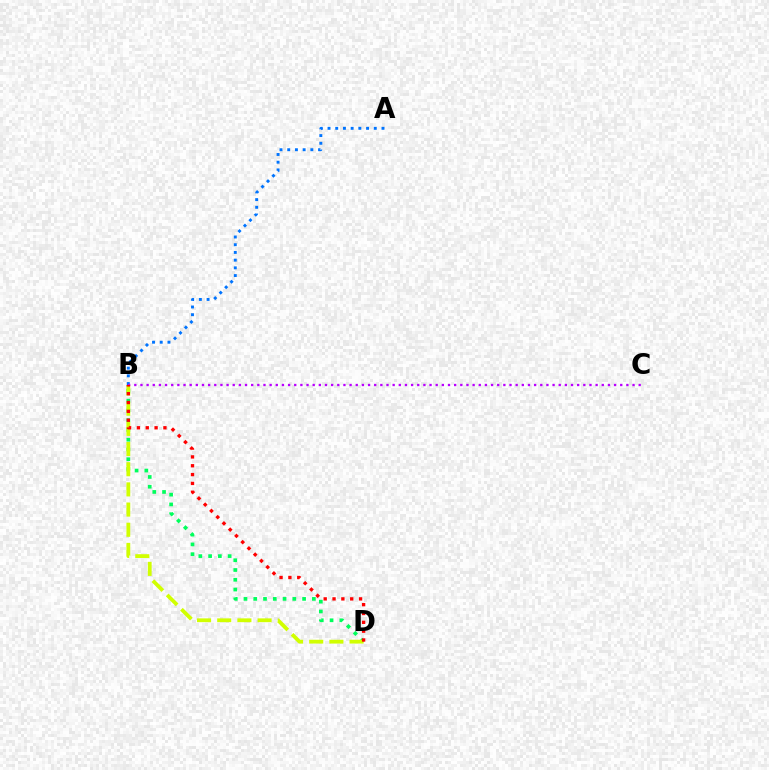{('B', 'D'): [{'color': '#00ff5c', 'line_style': 'dotted', 'thickness': 2.65}, {'color': '#d1ff00', 'line_style': 'dashed', 'thickness': 2.74}, {'color': '#ff0000', 'line_style': 'dotted', 'thickness': 2.4}], ('A', 'B'): [{'color': '#0074ff', 'line_style': 'dotted', 'thickness': 2.09}], ('B', 'C'): [{'color': '#b900ff', 'line_style': 'dotted', 'thickness': 1.67}]}